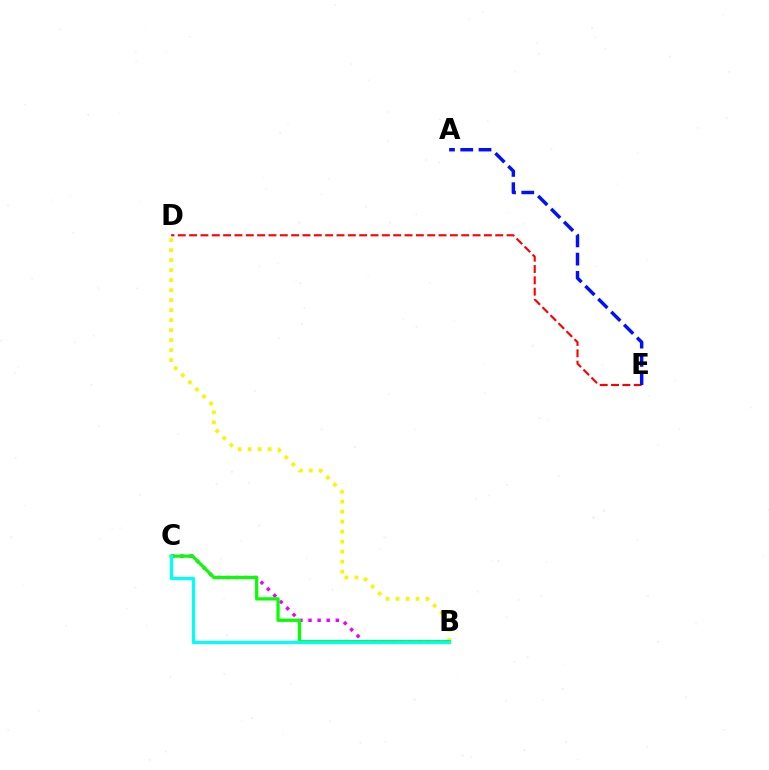{('B', 'D'): [{'color': '#fcf500', 'line_style': 'dotted', 'thickness': 2.72}], ('D', 'E'): [{'color': '#ff0000', 'line_style': 'dashed', 'thickness': 1.54}], ('B', 'C'): [{'color': '#ee00ff', 'line_style': 'dotted', 'thickness': 2.47}, {'color': '#08ff00', 'line_style': 'solid', 'thickness': 2.34}, {'color': '#00fff6', 'line_style': 'solid', 'thickness': 2.32}], ('A', 'E'): [{'color': '#0010ff', 'line_style': 'dashed', 'thickness': 2.48}]}